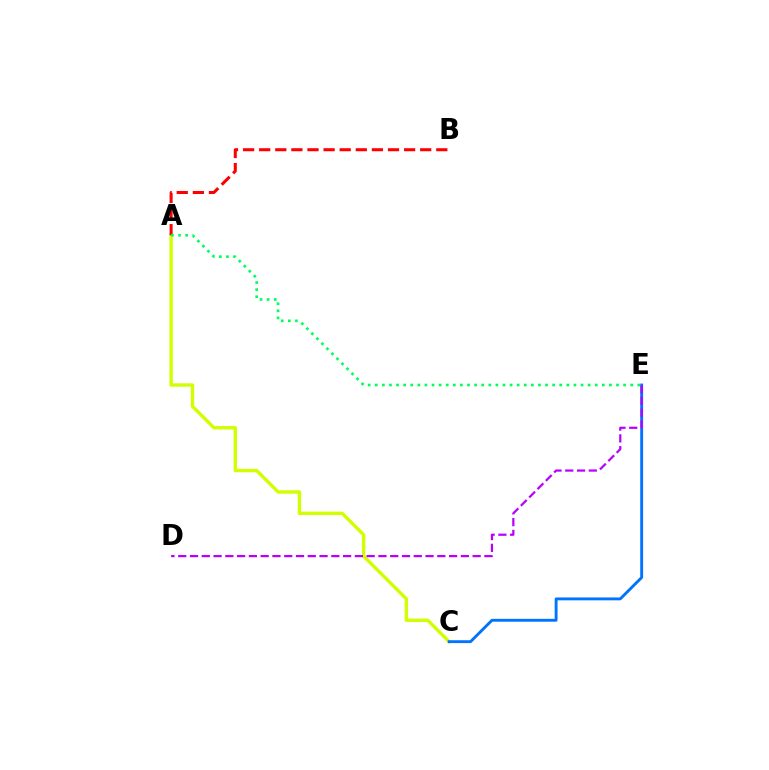{('A', 'C'): [{'color': '#d1ff00', 'line_style': 'solid', 'thickness': 2.44}], ('C', 'E'): [{'color': '#0074ff', 'line_style': 'solid', 'thickness': 2.07}], ('D', 'E'): [{'color': '#b900ff', 'line_style': 'dashed', 'thickness': 1.6}], ('A', 'B'): [{'color': '#ff0000', 'line_style': 'dashed', 'thickness': 2.19}], ('A', 'E'): [{'color': '#00ff5c', 'line_style': 'dotted', 'thickness': 1.93}]}